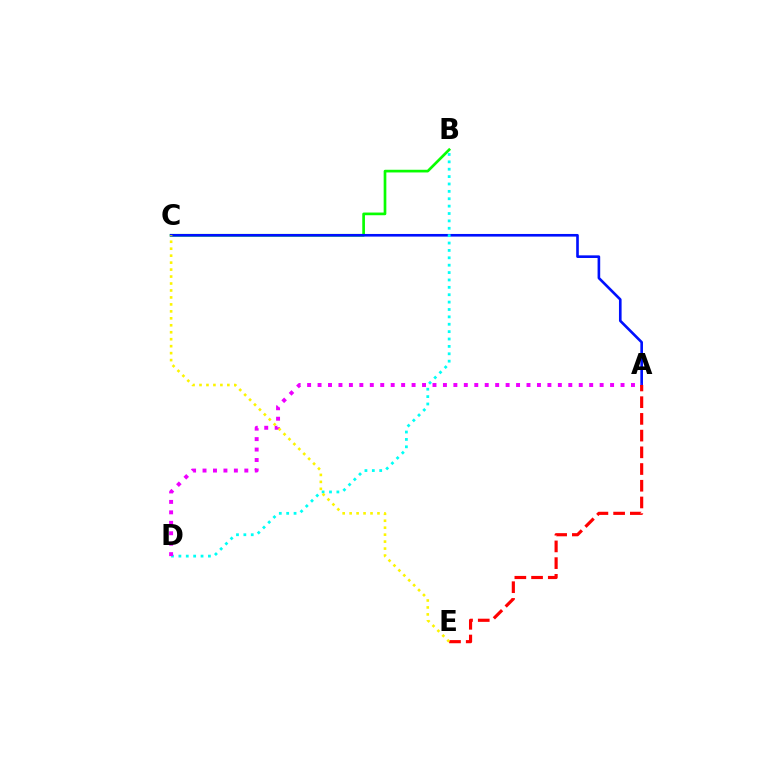{('B', 'C'): [{'color': '#08ff00', 'line_style': 'solid', 'thickness': 1.93}], ('A', 'C'): [{'color': '#0010ff', 'line_style': 'solid', 'thickness': 1.89}], ('B', 'D'): [{'color': '#00fff6', 'line_style': 'dotted', 'thickness': 2.01}], ('A', 'D'): [{'color': '#ee00ff', 'line_style': 'dotted', 'thickness': 2.84}], ('A', 'E'): [{'color': '#ff0000', 'line_style': 'dashed', 'thickness': 2.27}], ('C', 'E'): [{'color': '#fcf500', 'line_style': 'dotted', 'thickness': 1.89}]}